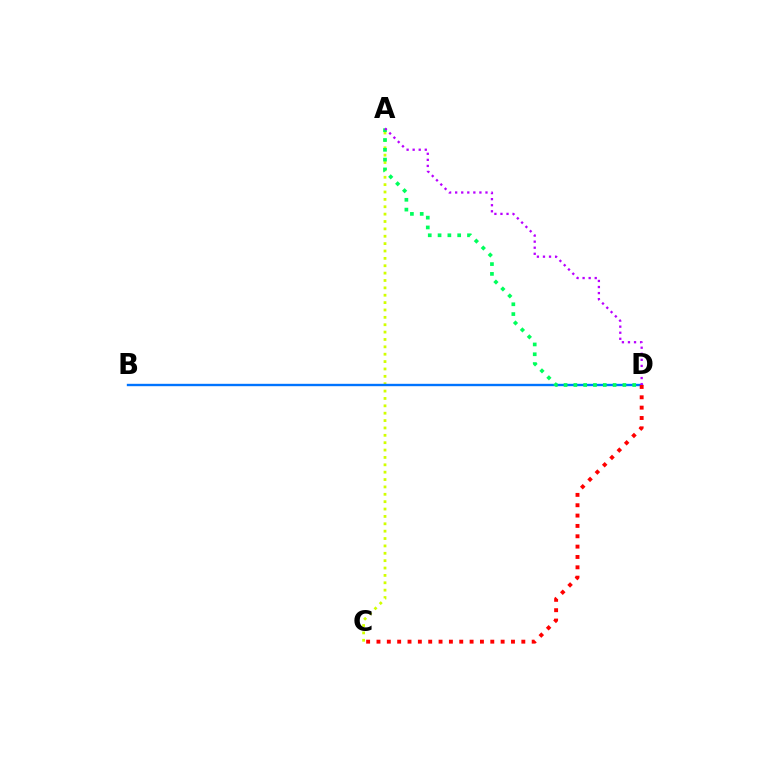{('A', 'C'): [{'color': '#d1ff00', 'line_style': 'dotted', 'thickness': 2.0}], ('B', 'D'): [{'color': '#0074ff', 'line_style': 'solid', 'thickness': 1.71}], ('C', 'D'): [{'color': '#ff0000', 'line_style': 'dotted', 'thickness': 2.81}], ('A', 'D'): [{'color': '#00ff5c', 'line_style': 'dotted', 'thickness': 2.66}, {'color': '#b900ff', 'line_style': 'dotted', 'thickness': 1.65}]}